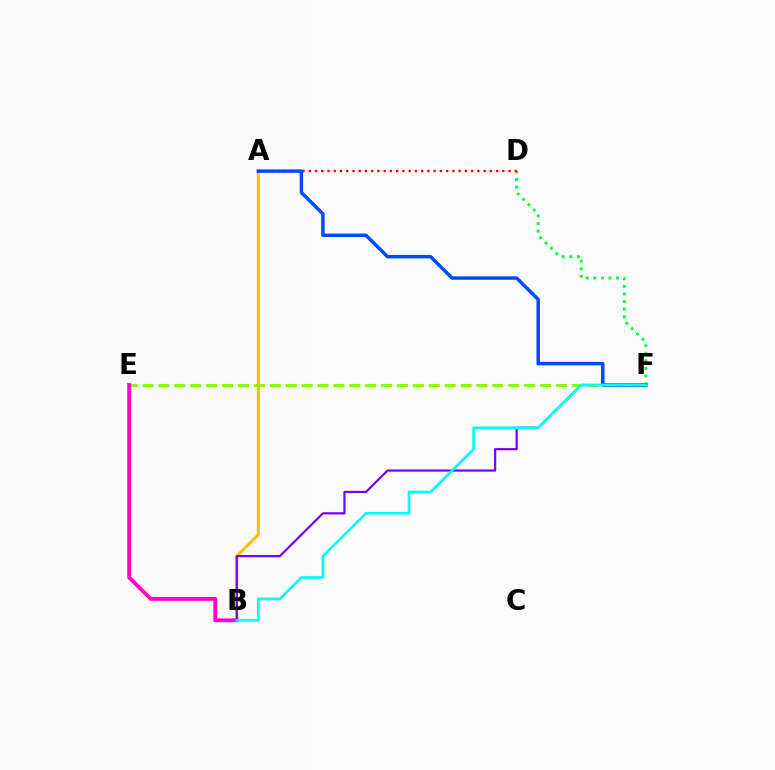{('A', 'B'): [{'color': '#ffbd00', 'line_style': 'solid', 'thickness': 2.12}], ('D', 'F'): [{'color': '#00ff39', 'line_style': 'dotted', 'thickness': 2.06}], ('E', 'F'): [{'color': '#84ff00', 'line_style': 'dashed', 'thickness': 2.16}], ('A', 'D'): [{'color': '#ff0000', 'line_style': 'dotted', 'thickness': 1.7}], ('B', 'E'): [{'color': '#ff00cf', 'line_style': 'solid', 'thickness': 2.75}], ('B', 'F'): [{'color': '#7200ff', 'line_style': 'solid', 'thickness': 1.58}, {'color': '#00fff6', 'line_style': 'solid', 'thickness': 1.91}], ('A', 'F'): [{'color': '#004bff', 'line_style': 'solid', 'thickness': 2.5}]}